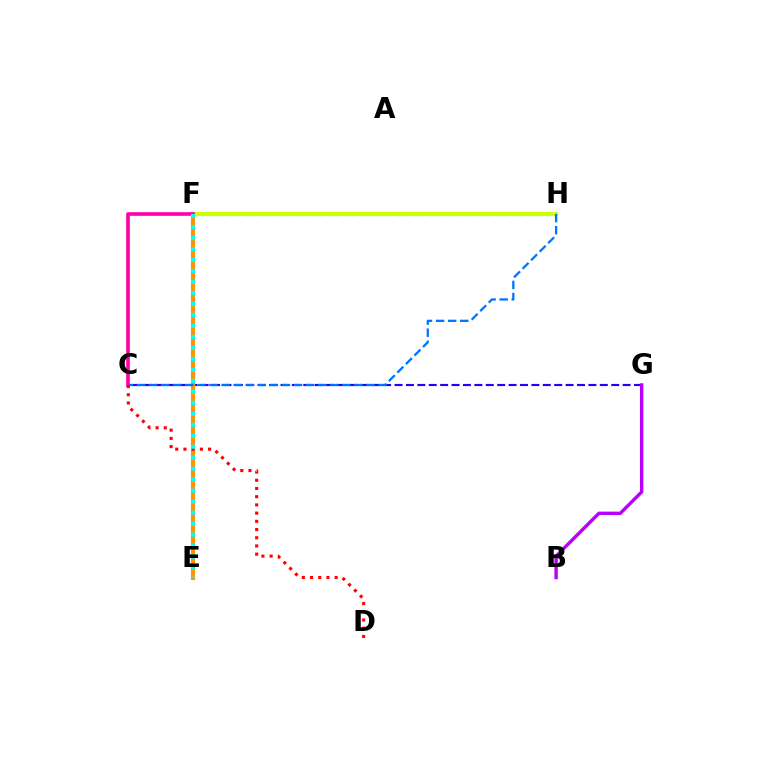{('C', 'G'): [{'color': '#2500ff', 'line_style': 'dashed', 'thickness': 1.55}], ('F', 'H'): [{'color': '#3dff00', 'line_style': 'solid', 'thickness': 2.05}, {'color': '#00ff5c', 'line_style': 'dashed', 'thickness': 2.29}, {'color': '#d1ff00', 'line_style': 'solid', 'thickness': 2.94}], ('E', 'F'): [{'color': '#ff9400', 'line_style': 'solid', 'thickness': 2.99}, {'color': '#00fff6', 'line_style': 'dotted', 'thickness': 2.98}], ('B', 'G'): [{'color': '#b900ff', 'line_style': 'solid', 'thickness': 2.45}], ('C', 'H'): [{'color': '#0074ff', 'line_style': 'dashed', 'thickness': 1.64}], ('C', 'F'): [{'color': '#ff00ac', 'line_style': 'solid', 'thickness': 2.62}], ('C', 'D'): [{'color': '#ff0000', 'line_style': 'dotted', 'thickness': 2.23}]}